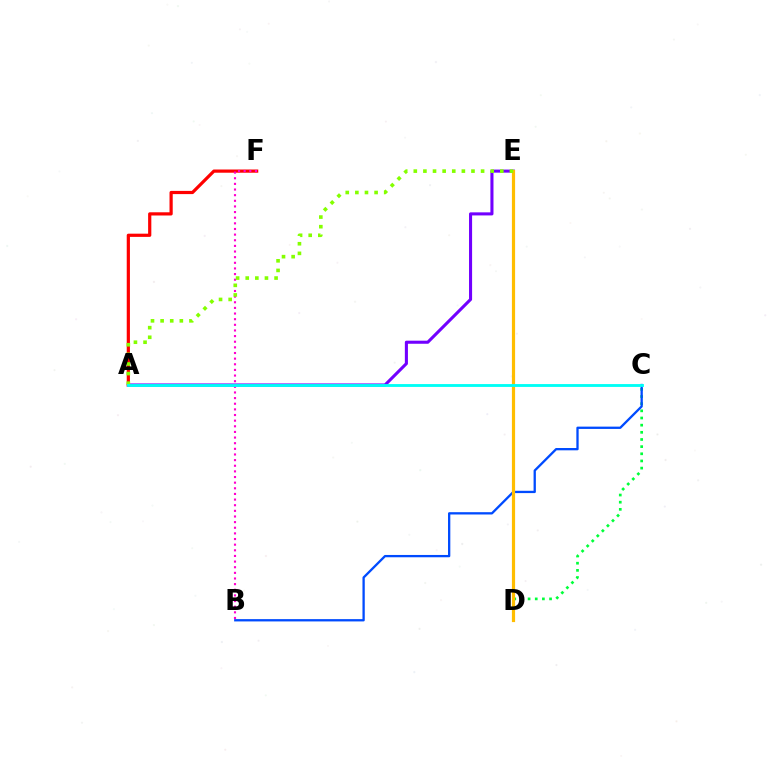{('A', 'F'): [{'color': '#ff0000', 'line_style': 'solid', 'thickness': 2.31}], ('A', 'E'): [{'color': '#7200ff', 'line_style': 'solid', 'thickness': 2.21}, {'color': '#84ff00', 'line_style': 'dotted', 'thickness': 2.61}], ('B', 'F'): [{'color': '#ff00cf', 'line_style': 'dotted', 'thickness': 1.53}], ('C', 'D'): [{'color': '#00ff39', 'line_style': 'dotted', 'thickness': 1.94}], ('B', 'C'): [{'color': '#004bff', 'line_style': 'solid', 'thickness': 1.66}], ('D', 'E'): [{'color': '#ffbd00', 'line_style': 'solid', 'thickness': 2.29}], ('A', 'C'): [{'color': '#00fff6', 'line_style': 'solid', 'thickness': 2.05}]}